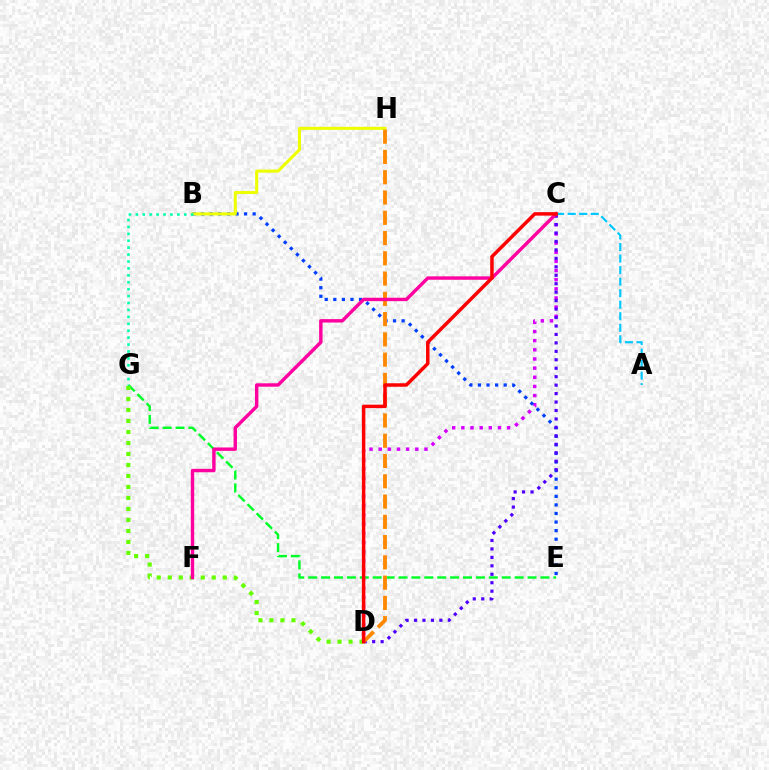{('C', 'D'): [{'color': '#d600ff', 'line_style': 'dotted', 'thickness': 2.49}, {'color': '#4f00ff', 'line_style': 'dotted', 'thickness': 2.3}, {'color': '#ff0000', 'line_style': 'solid', 'thickness': 2.51}], ('E', 'G'): [{'color': '#00ff27', 'line_style': 'dashed', 'thickness': 1.75}], ('B', 'E'): [{'color': '#003fff', 'line_style': 'dotted', 'thickness': 2.33}], ('B', 'H'): [{'color': '#eeff00', 'line_style': 'solid', 'thickness': 2.2}], ('D', 'G'): [{'color': '#66ff00', 'line_style': 'dotted', 'thickness': 2.99}], ('D', 'H'): [{'color': '#ff8800', 'line_style': 'dashed', 'thickness': 2.75}], ('C', 'F'): [{'color': '#ff00a0', 'line_style': 'solid', 'thickness': 2.46}], ('A', 'C'): [{'color': '#00c7ff', 'line_style': 'dashed', 'thickness': 1.57}], ('B', 'G'): [{'color': '#00ffaf', 'line_style': 'dotted', 'thickness': 1.88}]}